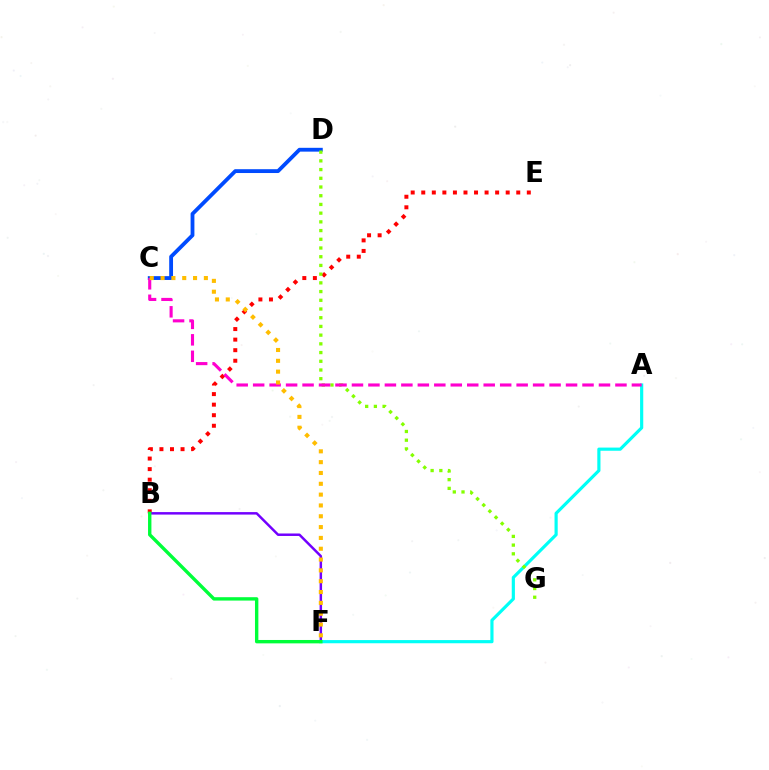{('C', 'D'): [{'color': '#004bff', 'line_style': 'solid', 'thickness': 2.75}], ('B', 'E'): [{'color': '#ff0000', 'line_style': 'dotted', 'thickness': 2.87}], ('B', 'F'): [{'color': '#7200ff', 'line_style': 'solid', 'thickness': 1.78}, {'color': '#00ff39', 'line_style': 'solid', 'thickness': 2.44}], ('A', 'F'): [{'color': '#00fff6', 'line_style': 'solid', 'thickness': 2.28}], ('D', 'G'): [{'color': '#84ff00', 'line_style': 'dotted', 'thickness': 2.37}], ('A', 'C'): [{'color': '#ff00cf', 'line_style': 'dashed', 'thickness': 2.24}], ('C', 'F'): [{'color': '#ffbd00', 'line_style': 'dotted', 'thickness': 2.94}]}